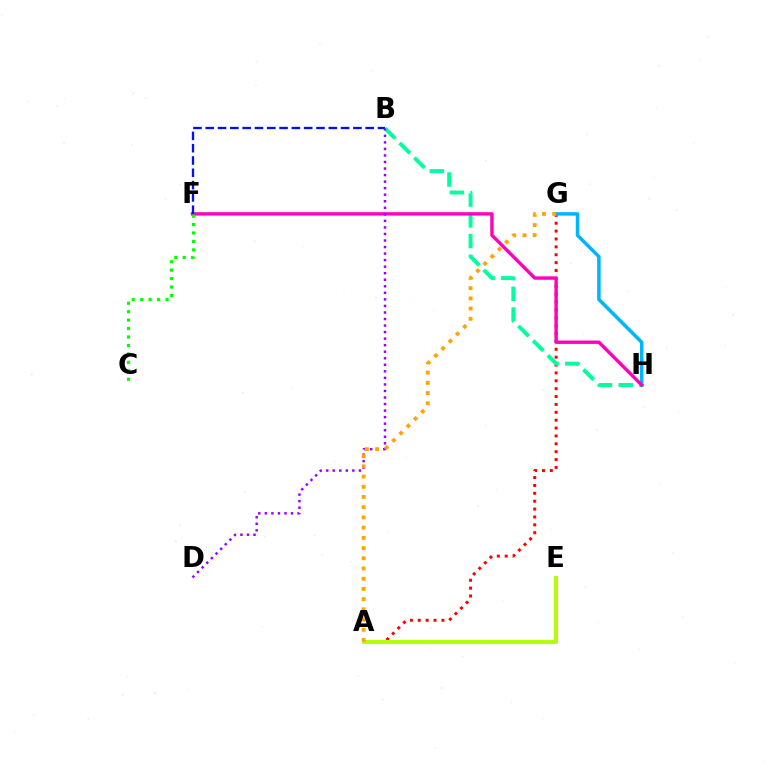{('A', 'G'): [{'color': '#ff0000', 'line_style': 'dotted', 'thickness': 2.14}, {'color': '#ffa500', 'line_style': 'dotted', 'thickness': 2.78}], ('G', 'H'): [{'color': '#00b5ff', 'line_style': 'solid', 'thickness': 2.52}], ('A', 'E'): [{'color': '#b3ff00', 'line_style': 'solid', 'thickness': 2.83}], ('B', 'H'): [{'color': '#00ff9d', 'line_style': 'dashed', 'thickness': 2.82}], ('F', 'H'): [{'color': '#ff00bd', 'line_style': 'solid', 'thickness': 2.45}], ('B', 'F'): [{'color': '#0010ff', 'line_style': 'dashed', 'thickness': 1.67}], ('B', 'D'): [{'color': '#9b00ff', 'line_style': 'dotted', 'thickness': 1.78}], ('C', 'F'): [{'color': '#08ff00', 'line_style': 'dotted', 'thickness': 2.3}]}